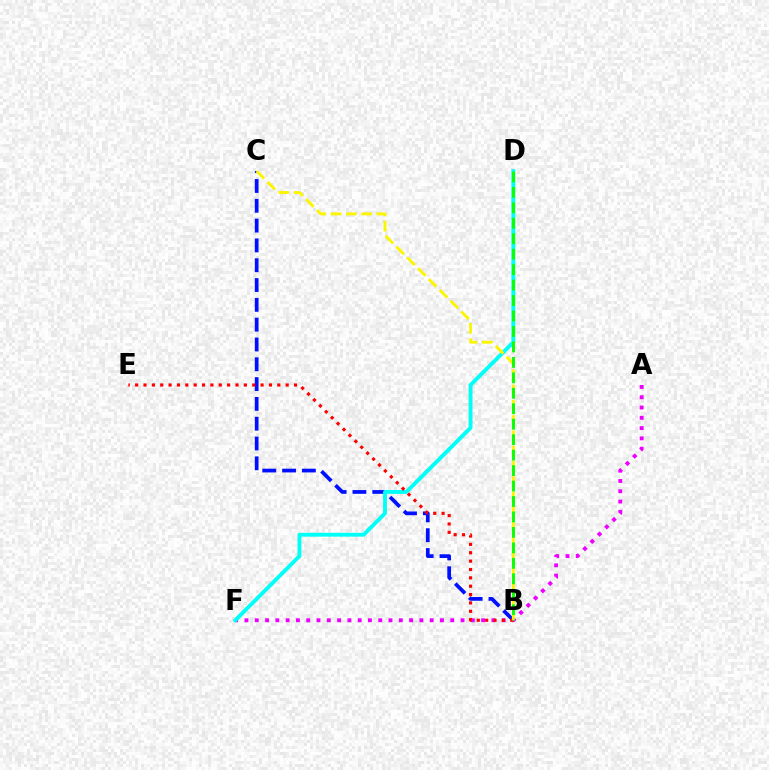{('B', 'C'): [{'color': '#0010ff', 'line_style': 'dashed', 'thickness': 2.69}, {'color': '#fcf500', 'line_style': 'dashed', 'thickness': 2.08}], ('A', 'F'): [{'color': '#ee00ff', 'line_style': 'dotted', 'thickness': 2.8}], ('D', 'F'): [{'color': '#00fff6', 'line_style': 'solid', 'thickness': 2.79}], ('B', 'E'): [{'color': '#ff0000', 'line_style': 'dotted', 'thickness': 2.27}], ('B', 'D'): [{'color': '#08ff00', 'line_style': 'dashed', 'thickness': 2.1}]}